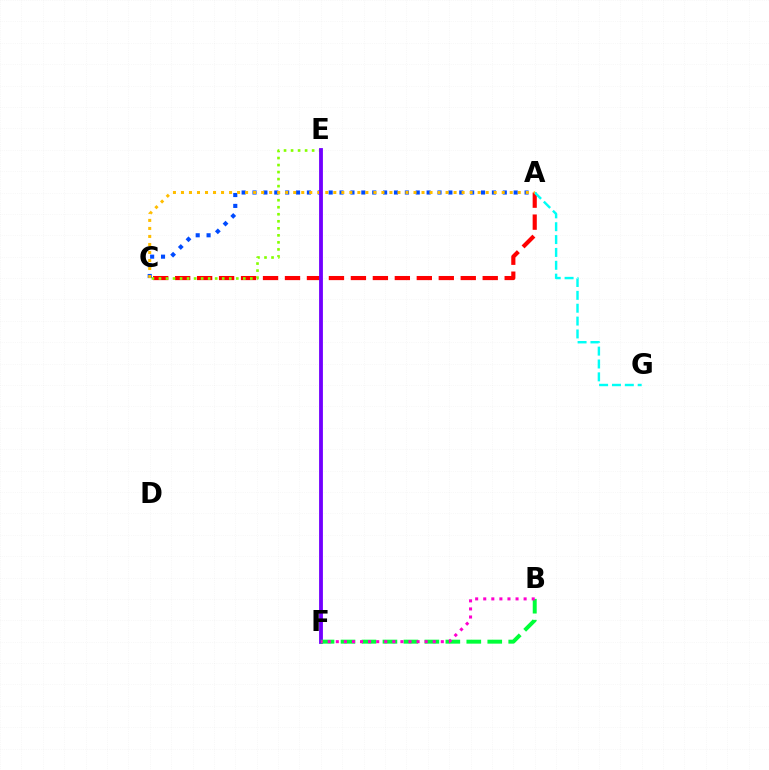{('A', 'C'): [{'color': '#ff0000', 'line_style': 'dashed', 'thickness': 2.98}, {'color': '#004bff', 'line_style': 'dotted', 'thickness': 2.96}, {'color': '#ffbd00', 'line_style': 'dotted', 'thickness': 2.18}], ('C', 'E'): [{'color': '#84ff00', 'line_style': 'dotted', 'thickness': 1.91}], ('A', 'G'): [{'color': '#00fff6', 'line_style': 'dashed', 'thickness': 1.75}], ('E', 'F'): [{'color': '#7200ff', 'line_style': 'solid', 'thickness': 2.75}], ('B', 'F'): [{'color': '#00ff39', 'line_style': 'dashed', 'thickness': 2.85}, {'color': '#ff00cf', 'line_style': 'dotted', 'thickness': 2.19}]}